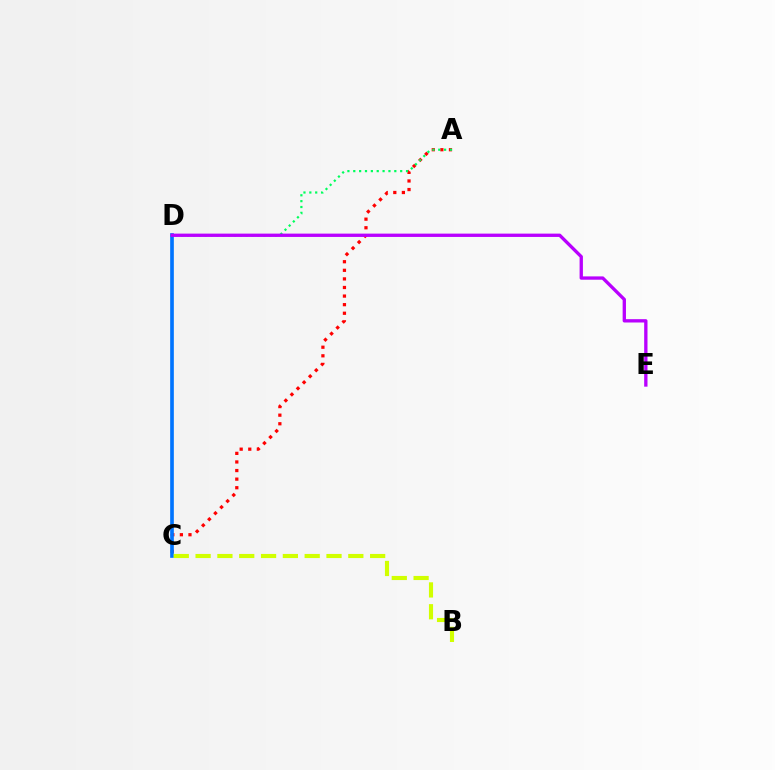{('A', 'C'): [{'color': '#ff0000', 'line_style': 'dotted', 'thickness': 2.33}], ('A', 'D'): [{'color': '#00ff5c', 'line_style': 'dotted', 'thickness': 1.59}], ('C', 'D'): [{'color': '#0074ff', 'line_style': 'solid', 'thickness': 2.64}], ('D', 'E'): [{'color': '#b900ff', 'line_style': 'solid', 'thickness': 2.39}], ('B', 'C'): [{'color': '#d1ff00', 'line_style': 'dashed', 'thickness': 2.96}]}